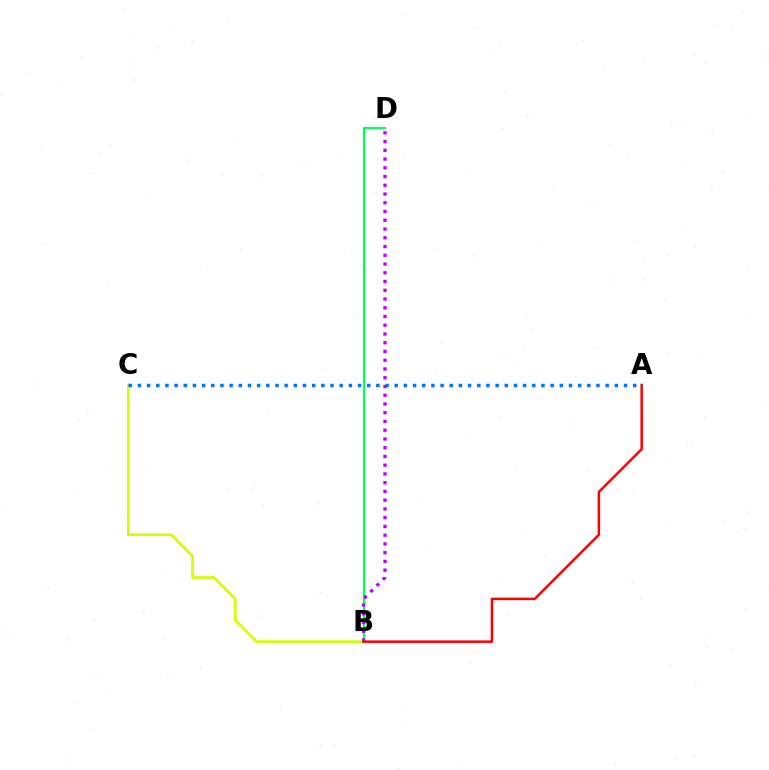{('B', 'D'): [{'color': '#00ff5c', 'line_style': 'solid', 'thickness': 1.61}, {'color': '#b900ff', 'line_style': 'dotted', 'thickness': 2.38}], ('B', 'C'): [{'color': '#d1ff00', 'line_style': 'solid', 'thickness': 1.92}], ('A', 'B'): [{'color': '#ff0000', 'line_style': 'solid', 'thickness': 1.8}], ('A', 'C'): [{'color': '#0074ff', 'line_style': 'dotted', 'thickness': 2.49}]}